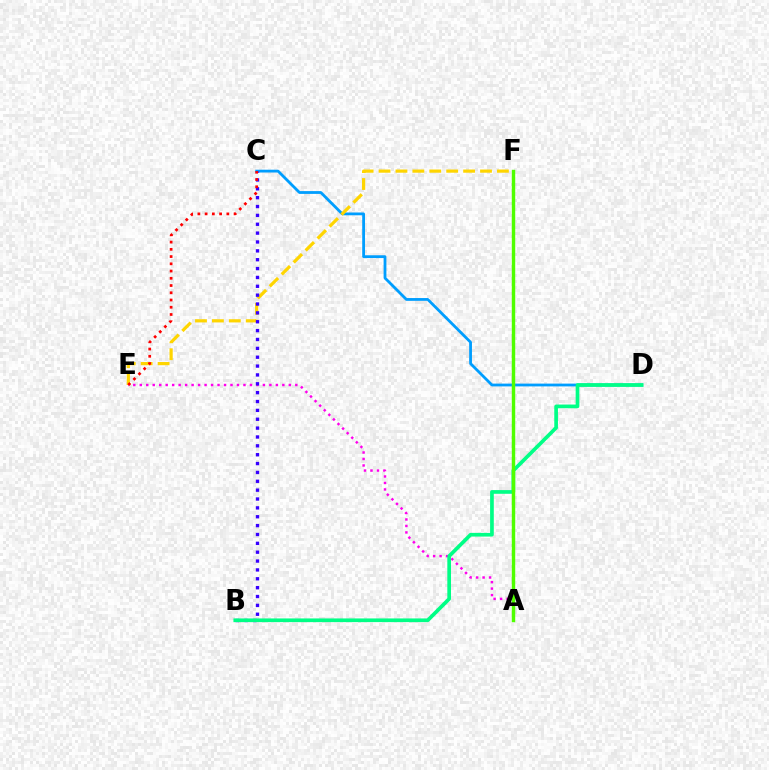{('C', 'D'): [{'color': '#009eff', 'line_style': 'solid', 'thickness': 2.01}], ('A', 'E'): [{'color': '#ff00ed', 'line_style': 'dotted', 'thickness': 1.76}], ('E', 'F'): [{'color': '#ffd500', 'line_style': 'dashed', 'thickness': 2.3}], ('B', 'C'): [{'color': '#3700ff', 'line_style': 'dotted', 'thickness': 2.41}], ('B', 'D'): [{'color': '#00ff86', 'line_style': 'solid', 'thickness': 2.65}], ('C', 'E'): [{'color': '#ff0000', 'line_style': 'dotted', 'thickness': 1.97}], ('A', 'F'): [{'color': '#4fff00', 'line_style': 'solid', 'thickness': 2.47}]}